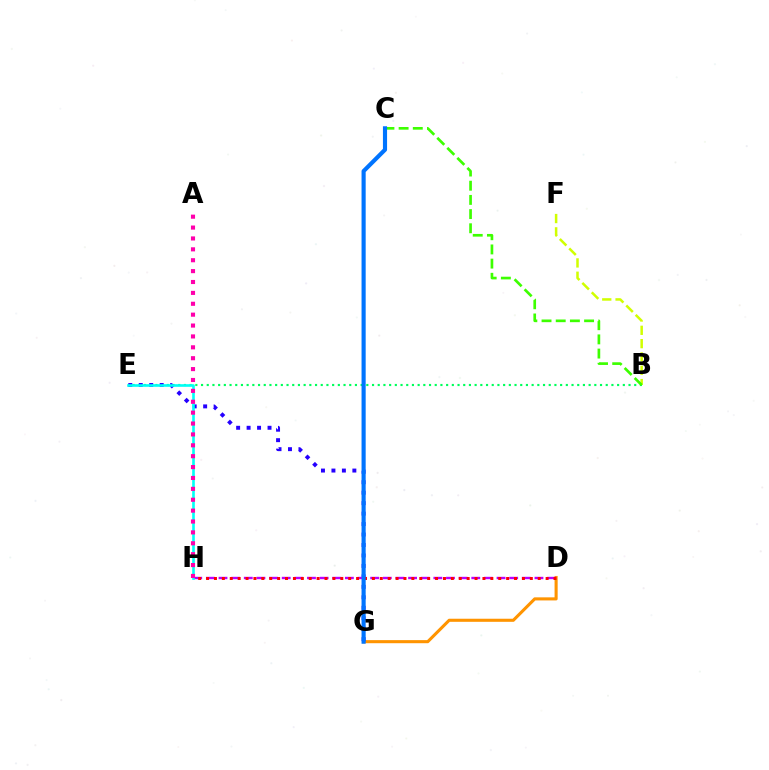{('D', 'G'): [{'color': '#ff9400', 'line_style': 'solid', 'thickness': 2.22}], ('B', 'E'): [{'color': '#00ff5c', 'line_style': 'dotted', 'thickness': 1.55}], ('B', 'F'): [{'color': '#d1ff00', 'line_style': 'dashed', 'thickness': 1.81}], ('E', 'G'): [{'color': '#2500ff', 'line_style': 'dotted', 'thickness': 2.84}], ('D', 'H'): [{'color': '#b900ff', 'line_style': 'dashed', 'thickness': 1.72}, {'color': '#ff0000', 'line_style': 'dotted', 'thickness': 2.15}], ('B', 'C'): [{'color': '#3dff00', 'line_style': 'dashed', 'thickness': 1.93}], ('C', 'G'): [{'color': '#0074ff', 'line_style': 'solid', 'thickness': 2.98}], ('E', 'H'): [{'color': '#00fff6', 'line_style': 'solid', 'thickness': 1.89}], ('A', 'H'): [{'color': '#ff00ac', 'line_style': 'dotted', 'thickness': 2.96}]}